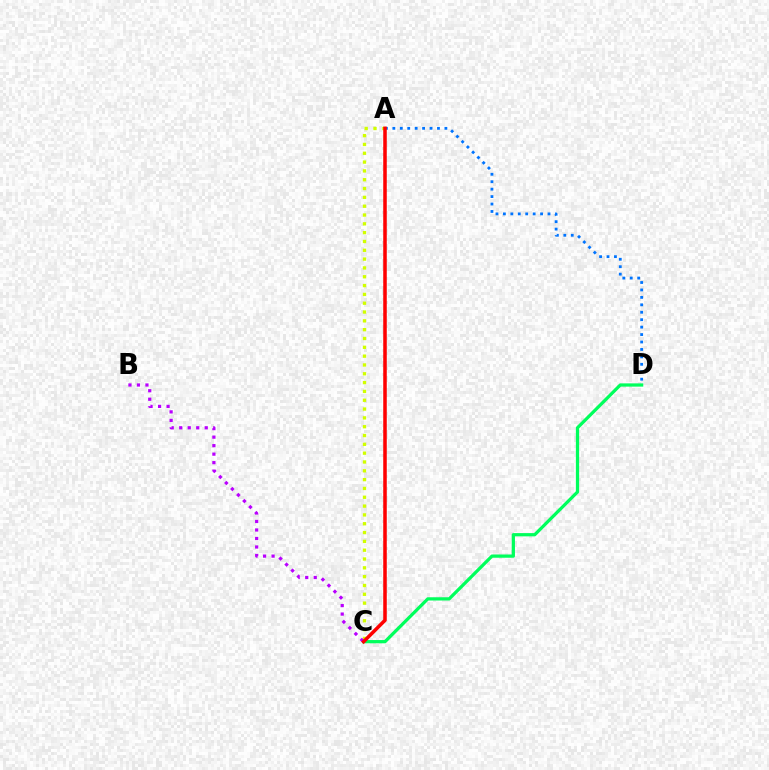{('C', 'D'): [{'color': '#00ff5c', 'line_style': 'solid', 'thickness': 2.34}], ('A', 'C'): [{'color': '#d1ff00', 'line_style': 'dotted', 'thickness': 2.4}, {'color': '#ff0000', 'line_style': 'solid', 'thickness': 2.55}], ('B', 'C'): [{'color': '#b900ff', 'line_style': 'dotted', 'thickness': 2.31}], ('A', 'D'): [{'color': '#0074ff', 'line_style': 'dotted', 'thickness': 2.02}]}